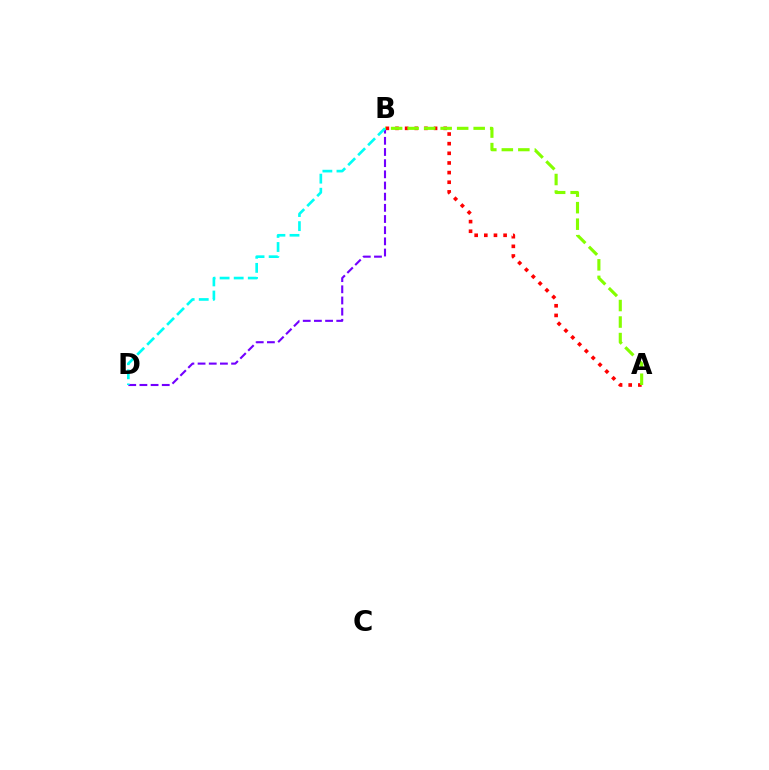{('A', 'B'): [{'color': '#ff0000', 'line_style': 'dotted', 'thickness': 2.62}, {'color': '#84ff00', 'line_style': 'dashed', 'thickness': 2.24}], ('B', 'D'): [{'color': '#7200ff', 'line_style': 'dashed', 'thickness': 1.52}, {'color': '#00fff6', 'line_style': 'dashed', 'thickness': 1.91}]}